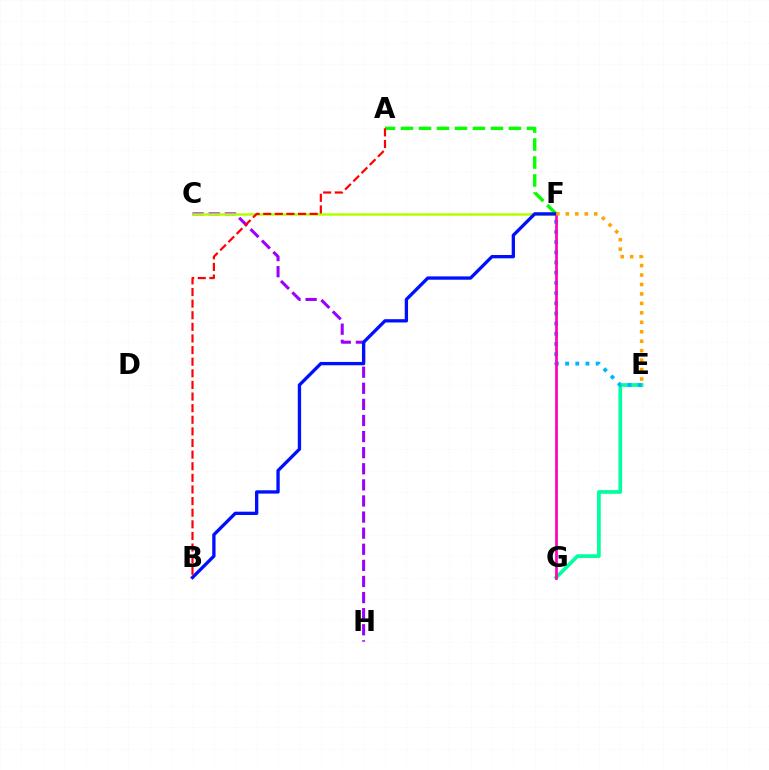{('A', 'F'): [{'color': '#08ff00', 'line_style': 'dashed', 'thickness': 2.44}], ('C', 'H'): [{'color': '#9b00ff', 'line_style': 'dashed', 'thickness': 2.19}], ('C', 'F'): [{'color': '#b3ff00', 'line_style': 'solid', 'thickness': 1.81}], ('E', 'G'): [{'color': '#00ff9d', 'line_style': 'solid', 'thickness': 2.66}], ('E', 'F'): [{'color': '#00b5ff', 'line_style': 'dotted', 'thickness': 2.77}, {'color': '#ffa500', 'line_style': 'dotted', 'thickness': 2.57}], ('F', 'G'): [{'color': '#ff00bd', 'line_style': 'solid', 'thickness': 1.96}], ('B', 'F'): [{'color': '#0010ff', 'line_style': 'solid', 'thickness': 2.39}], ('A', 'B'): [{'color': '#ff0000', 'line_style': 'dashed', 'thickness': 1.58}]}